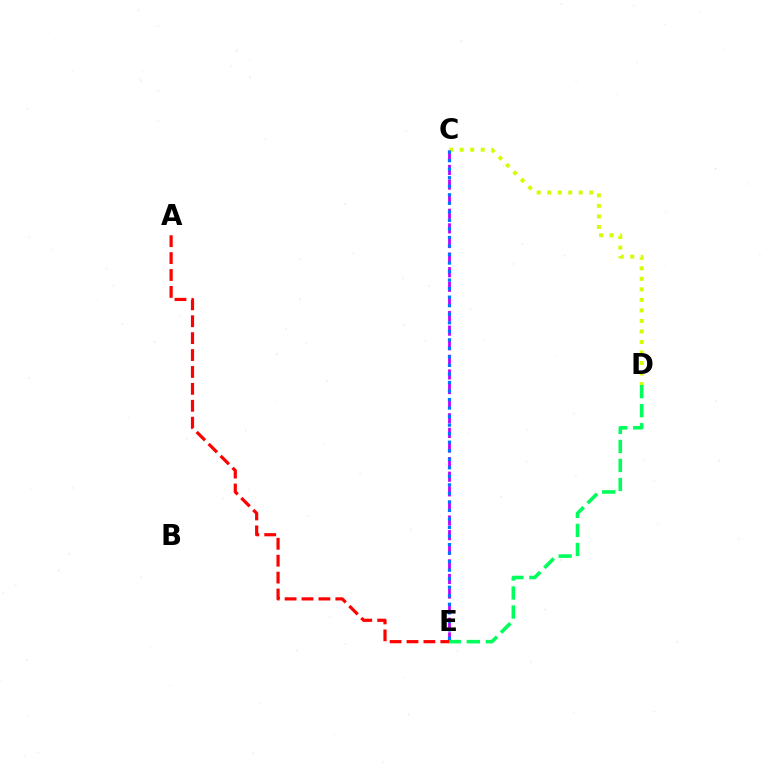{('C', 'E'): [{'color': '#b900ff', 'line_style': 'dashed', 'thickness': 1.98}, {'color': '#0074ff', 'line_style': 'dotted', 'thickness': 2.32}], ('D', 'E'): [{'color': '#00ff5c', 'line_style': 'dashed', 'thickness': 2.59}], ('A', 'E'): [{'color': '#ff0000', 'line_style': 'dashed', 'thickness': 2.3}], ('C', 'D'): [{'color': '#d1ff00', 'line_style': 'dotted', 'thickness': 2.86}]}